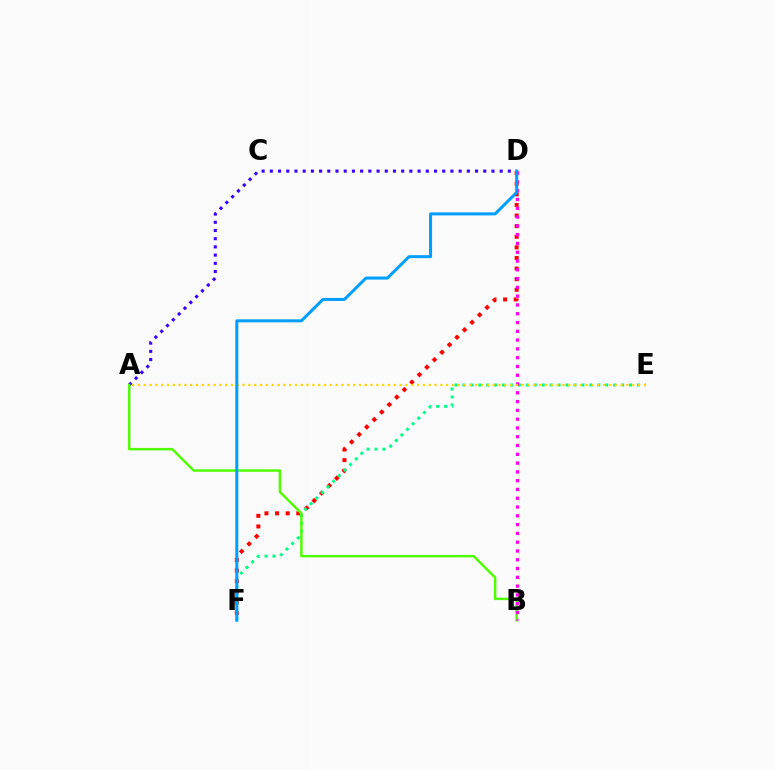{('A', 'D'): [{'color': '#3700ff', 'line_style': 'dotted', 'thickness': 2.23}], ('D', 'F'): [{'color': '#ff0000', 'line_style': 'dotted', 'thickness': 2.88}, {'color': '#009eff', 'line_style': 'solid', 'thickness': 2.18}], ('E', 'F'): [{'color': '#00ff86', 'line_style': 'dotted', 'thickness': 2.16}], ('A', 'B'): [{'color': '#4fff00', 'line_style': 'solid', 'thickness': 1.77}], ('B', 'D'): [{'color': '#ff00ed', 'line_style': 'dotted', 'thickness': 2.39}], ('A', 'E'): [{'color': '#ffd500', 'line_style': 'dotted', 'thickness': 1.58}]}